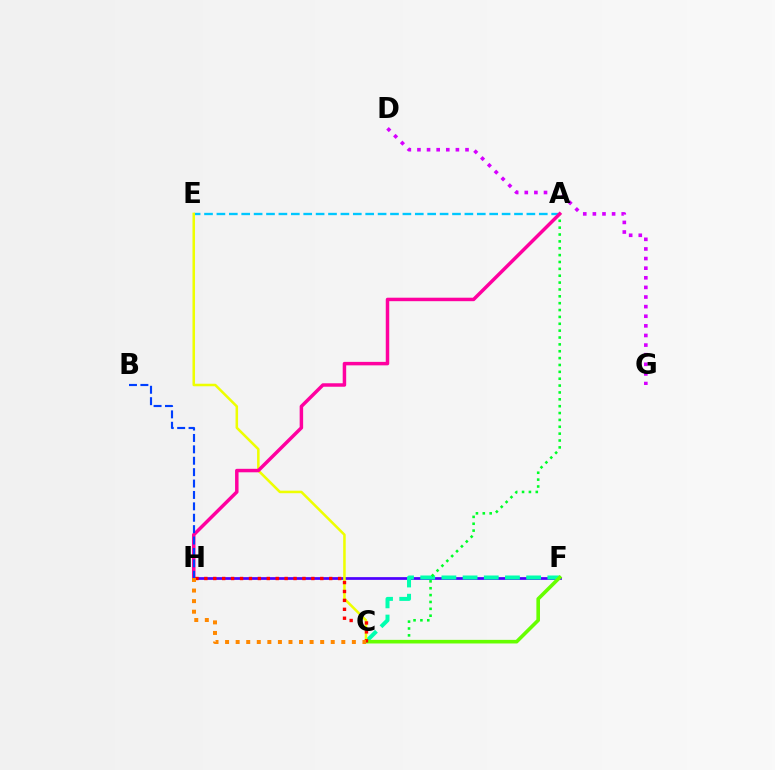{('F', 'H'): [{'color': '#4f00ff', 'line_style': 'solid', 'thickness': 1.97}], ('C', 'F'): [{'color': '#00ffaf', 'line_style': 'dashed', 'thickness': 2.88}, {'color': '#66ff00', 'line_style': 'solid', 'thickness': 2.6}], ('A', 'C'): [{'color': '#00ff27', 'line_style': 'dotted', 'thickness': 1.87}], ('A', 'E'): [{'color': '#00c7ff', 'line_style': 'dashed', 'thickness': 1.68}], ('C', 'E'): [{'color': '#eeff00', 'line_style': 'solid', 'thickness': 1.82}], ('D', 'G'): [{'color': '#d600ff', 'line_style': 'dotted', 'thickness': 2.61}], ('A', 'H'): [{'color': '#ff00a0', 'line_style': 'solid', 'thickness': 2.51}], ('C', 'H'): [{'color': '#ff0000', 'line_style': 'dotted', 'thickness': 2.42}, {'color': '#ff8800', 'line_style': 'dotted', 'thickness': 2.87}], ('B', 'H'): [{'color': '#003fff', 'line_style': 'dashed', 'thickness': 1.55}]}